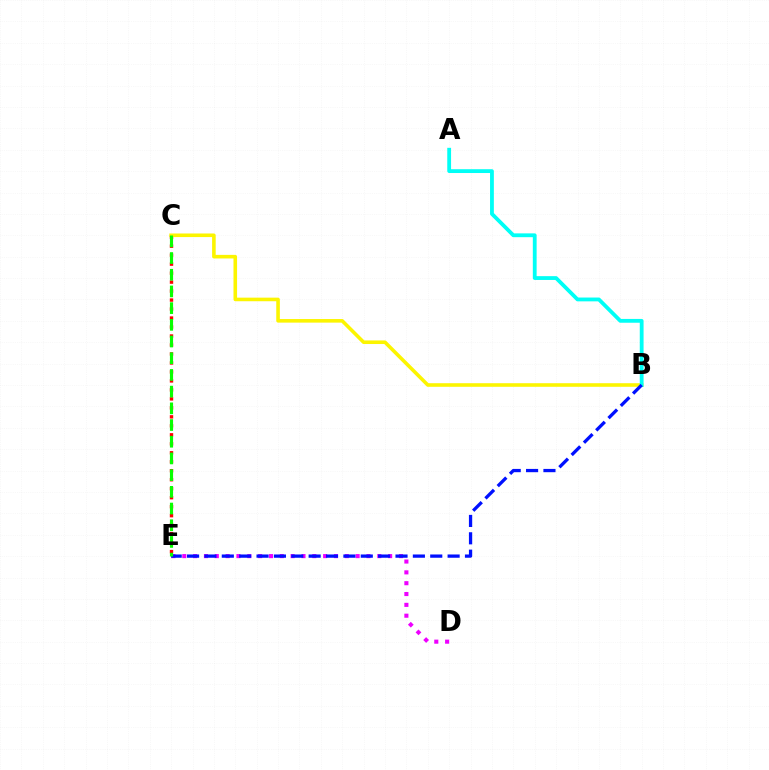{('C', 'E'): [{'color': '#ff0000', 'line_style': 'dotted', 'thickness': 2.44}, {'color': '#08ff00', 'line_style': 'dashed', 'thickness': 2.27}], ('B', 'C'): [{'color': '#fcf500', 'line_style': 'solid', 'thickness': 2.58}], ('A', 'B'): [{'color': '#00fff6', 'line_style': 'solid', 'thickness': 2.74}], ('D', 'E'): [{'color': '#ee00ff', 'line_style': 'dotted', 'thickness': 2.94}], ('B', 'E'): [{'color': '#0010ff', 'line_style': 'dashed', 'thickness': 2.36}]}